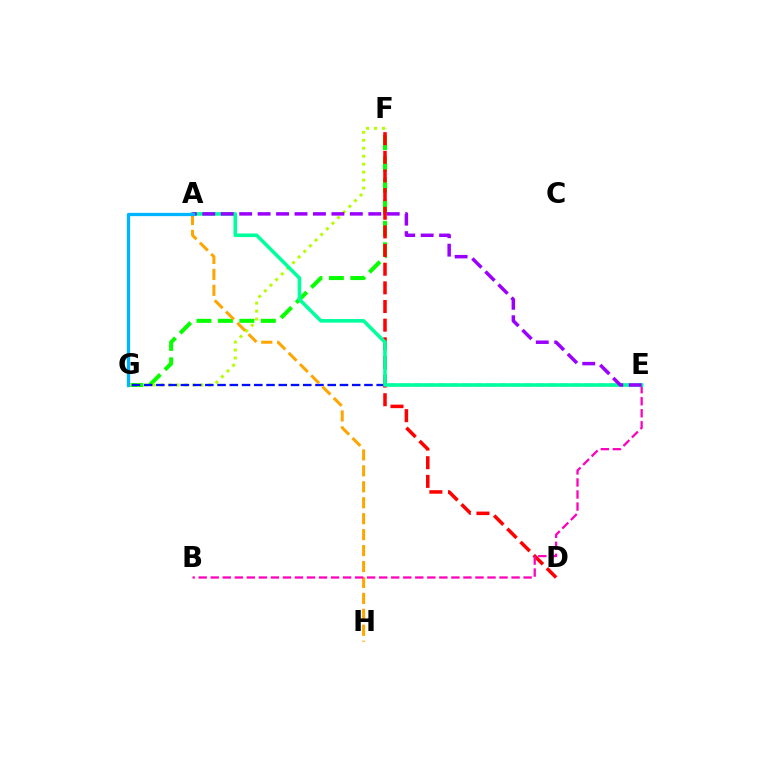{('F', 'G'): [{'color': '#08ff00', 'line_style': 'dashed', 'thickness': 2.91}, {'color': '#b3ff00', 'line_style': 'dotted', 'thickness': 2.16}], ('E', 'G'): [{'color': '#0010ff', 'line_style': 'dashed', 'thickness': 1.66}], ('A', 'H'): [{'color': '#ffa500', 'line_style': 'dashed', 'thickness': 2.17}], ('D', 'F'): [{'color': '#ff0000', 'line_style': 'dashed', 'thickness': 2.53}], ('B', 'E'): [{'color': '#ff00bd', 'line_style': 'dashed', 'thickness': 1.63}], ('A', 'E'): [{'color': '#00ff9d', 'line_style': 'solid', 'thickness': 2.58}, {'color': '#9b00ff', 'line_style': 'dashed', 'thickness': 2.51}], ('A', 'G'): [{'color': '#00b5ff', 'line_style': 'solid', 'thickness': 2.36}]}